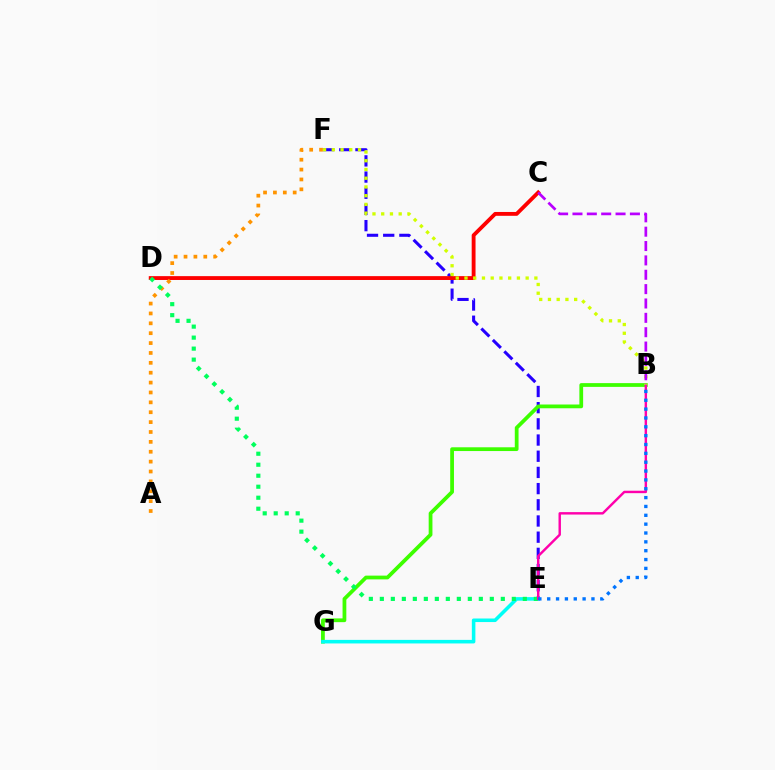{('E', 'F'): [{'color': '#2500ff', 'line_style': 'dashed', 'thickness': 2.2}], ('B', 'G'): [{'color': '#3dff00', 'line_style': 'solid', 'thickness': 2.71}], ('C', 'D'): [{'color': '#ff0000', 'line_style': 'solid', 'thickness': 2.77}], ('A', 'F'): [{'color': '#ff9400', 'line_style': 'dotted', 'thickness': 2.68}], ('E', 'G'): [{'color': '#00fff6', 'line_style': 'solid', 'thickness': 2.56}], ('D', 'E'): [{'color': '#00ff5c', 'line_style': 'dotted', 'thickness': 2.99}], ('B', 'E'): [{'color': '#ff00ac', 'line_style': 'solid', 'thickness': 1.75}, {'color': '#0074ff', 'line_style': 'dotted', 'thickness': 2.4}], ('B', 'F'): [{'color': '#d1ff00', 'line_style': 'dotted', 'thickness': 2.37}], ('B', 'C'): [{'color': '#b900ff', 'line_style': 'dashed', 'thickness': 1.95}]}